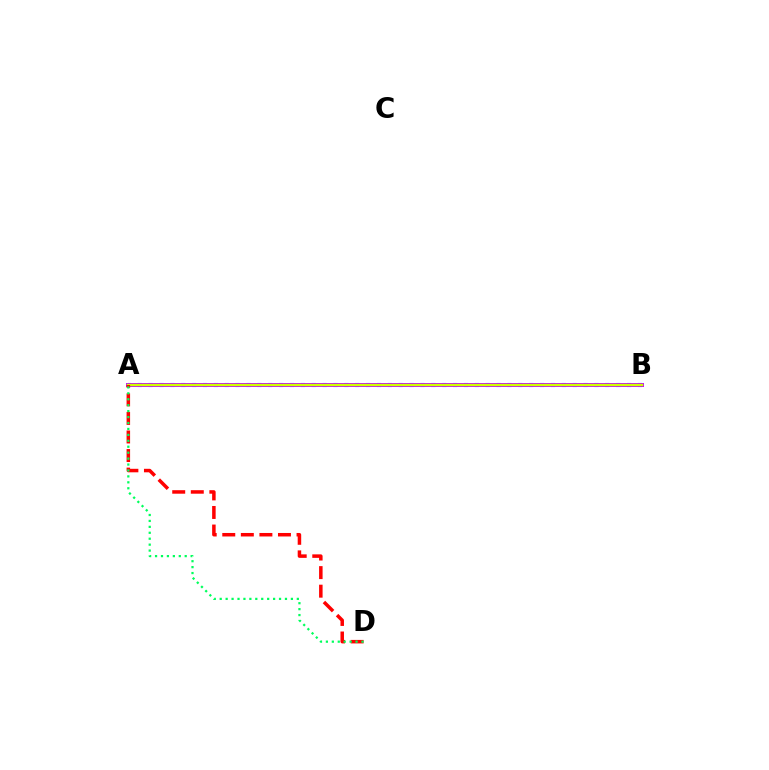{('A', 'B'): [{'color': '#0074ff', 'line_style': 'dotted', 'thickness': 2.95}, {'color': '#b900ff', 'line_style': 'solid', 'thickness': 2.83}, {'color': '#d1ff00', 'line_style': 'solid', 'thickness': 1.74}], ('A', 'D'): [{'color': '#ff0000', 'line_style': 'dashed', 'thickness': 2.52}, {'color': '#00ff5c', 'line_style': 'dotted', 'thickness': 1.61}]}